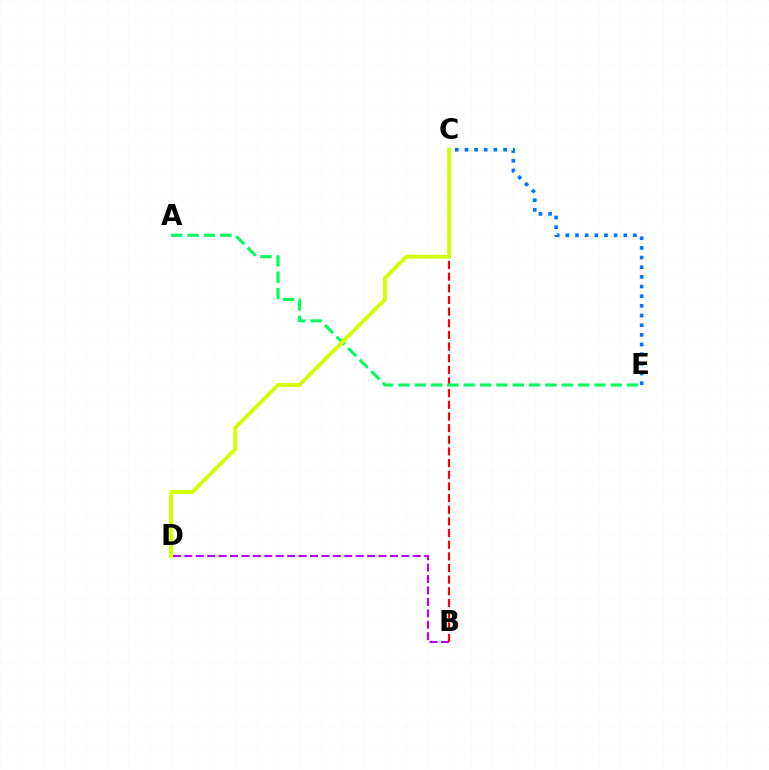{('C', 'E'): [{'color': '#0074ff', 'line_style': 'dotted', 'thickness': 2.63}], ('B', 'D'): [{'color': '#b900ff', 'line_style': 'dashed', 'thickness': 1.55}], ('B', 'C'): [{'color': '#ff0000', 'line_style': 'dashed', 'thickness': 1.58}], ('A', 'E'): [{'color': '#00ff5c', 'line_style': 'dashed', 'thickness': 2.22}], ('C', 'D'): [{'color': '#d1ff00', 'line_style': 'solid', 'thickness': 2.78}]}